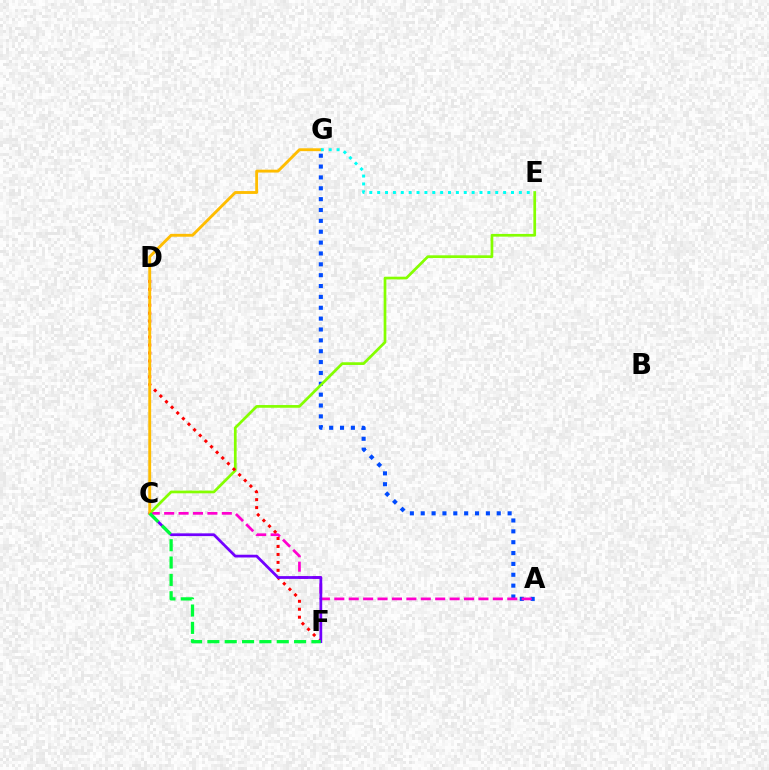{('A', 'G'): [{'color': '#004bff', 'line_style': 'dotted', 'thickness': 2.95}], ('A', 'C'): [{'color': '#ff00cf', 'line_style': 'dashed', 'thickness': 1.96}], ('C', 'E'): [{'color': '#84ff00', 'line_style': 'solid', 'thickness': 1.95}], ('D', 'F'): [{'color': '#ff0000', 'line_style': 'dotted', 'thickness': 2.16}], ('C', 'F'): [{'color': '#7200ff', 'line_style': 'solid', 'thickness': 1.98}, {'color': '#00ff39', 'line_style': 'dashed', 'thickness': 2.36}], ('C', 'G'): [{'color': '#ffbd00', 'line_style': 'solid', 'thickness': 2.07}], ('E', 'G'): [{'color': '#00fff6', 'line_style': 'dotted', 'thickness': 2.14}]}